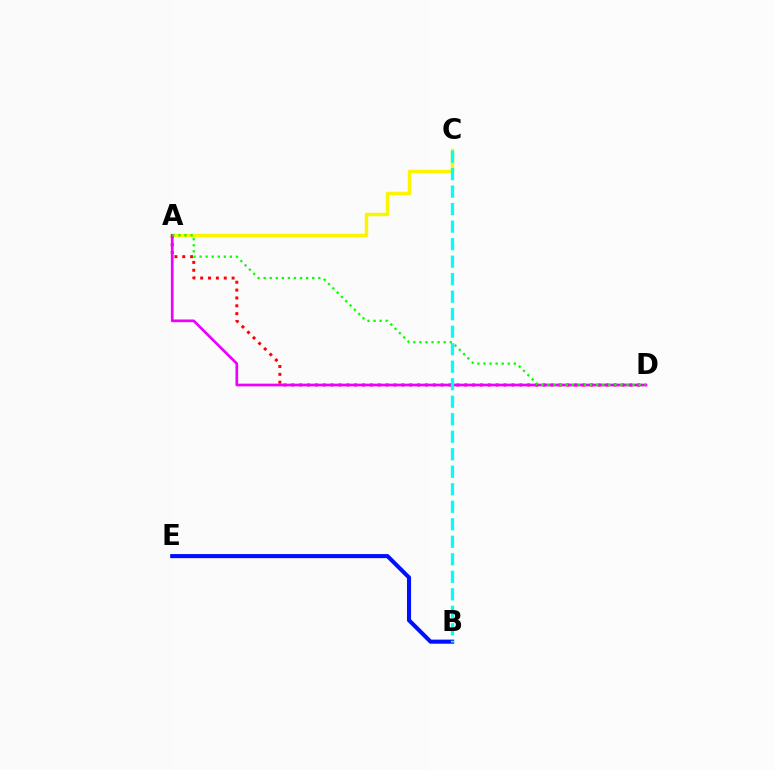{('A', 'C'): [{'color': '#fcf500', 'line_style': 'solid', 'thickness': 2.48}], ('B', 'E'): [{'color': '#0010ff', 'line_style': 'solid', 'thickness': 2.94}], ('A', 'D'): [{'color': '#ff0000', 'line_style': 'dotted', 'thickness': 2.14}, {'color': '#ee00ff', 'line_style': 'solid', 'thickness': 1.95}, {'color': '#08ff00', 'line_style': 'dotted', 'thickness': 1.65}], ('B', 'C'): [{'color': '#00fff6', 'line_style': 'dashed', 'thickness': 2.38}]}